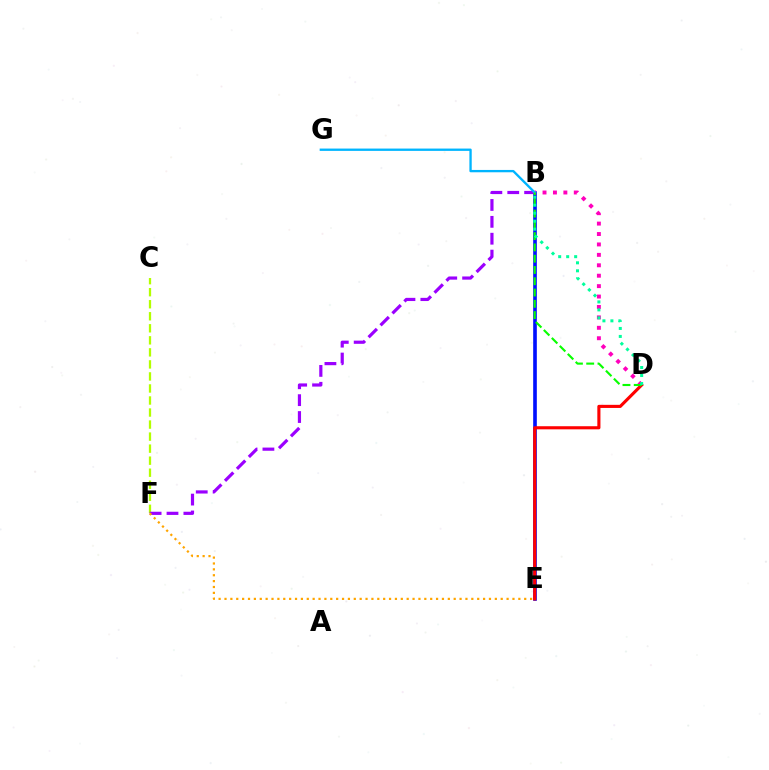{('C', 'F'): [{'color': '#b3ff00', 'line_style': 'dashed', 'thickness': 1.63}], ('B', 'E'): [{'color': '#0010ff', 'line_style': 'solid', 'thickness': 2.62}], ('D', 'E'): [{'color': '#ff0000', 'line_style': 'solid', 'thickness': 2.24}], ('B', 'F'): [{'color': '#9b00ff', 'line_style': 'dashed', 'thickness': 2.29}], ('E', 'F'): [{'color': '#ffa500', 'line_style': 'dotted', 'thickness': 1.6}], ('B', 'D'): [{'color': '#ff00bd', 'line_style': 'dotted', 'thickness': 2.83}, {'color': '#08ff00', 'line_style': 'dashed', 'thickness': 1.53}, {'color': '#00ff9d', 'line_style': 'dotted', 'thickness': 2.17}], ('B', 'G'): [{'color': '#00b5ff', 'line_style': 'solid', 'thickness': 1.68}]}